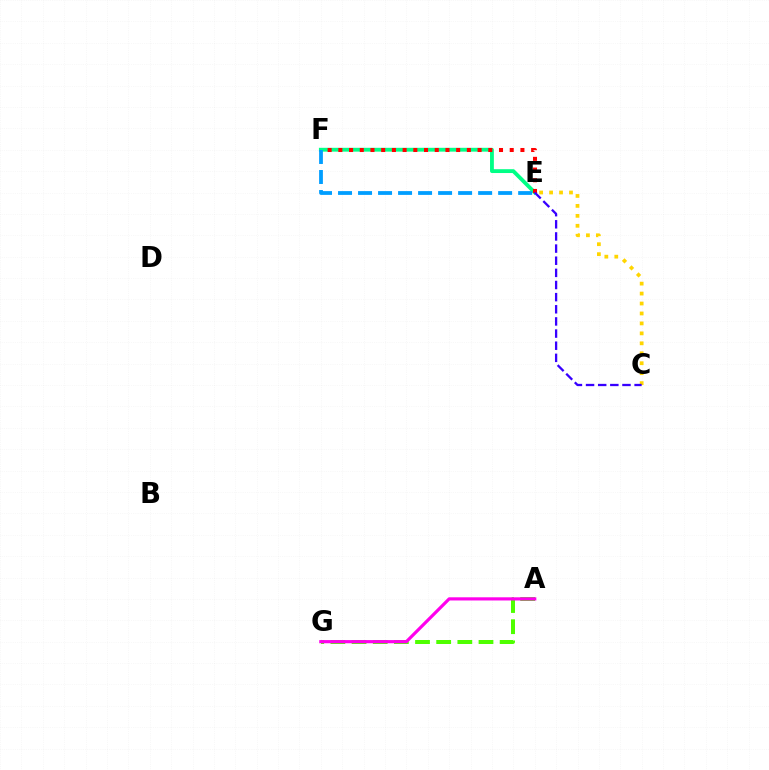{('E', 'F'): [{'color': '#00ff86', 'line_style': 'solid', 'thickness': 2.76}, {'color': '#ff0000', 'line_style': 'dotted', 'thickness': 2.91}, {'color': '#009eff', 'line_style': 'dashed', 'thickness': 2.72}], ('A', 'G'): [{'color': '#4fff00', 'line_style': 'dashed', 'thickness': 2.87}, {'color': '#ff00ed', 'line_style': 'solid', 'thickness': 2.29}], ('C', 'E'): [{'color': '#ffd500', 'line_style': 'dotted', 'thickness': 2.7}, {'color': '#3700ff', 'line_style': 'dashed', 'thickness': 1.65}]}